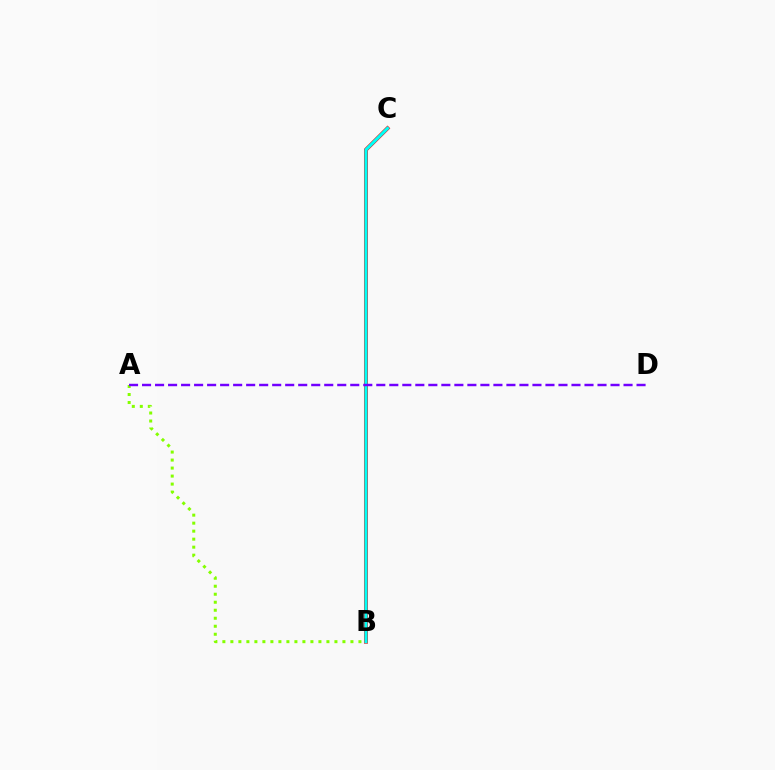{('A', 'B'): [{'color': '#84ff00', 'line_style': 'dotted', 'thickness': 2.17}], ('B', 'C'): [{'color': '#ff0000', 'line_style': 'solid', 'thickness': 2.86}, {'color': '#00fff6', 'line_style': 'solid', 'thickness': 2.25}], ('A', 'D'): [{'color': '#7200ff', 'line_style': 'dashed', 'thickness': 1.77}]}